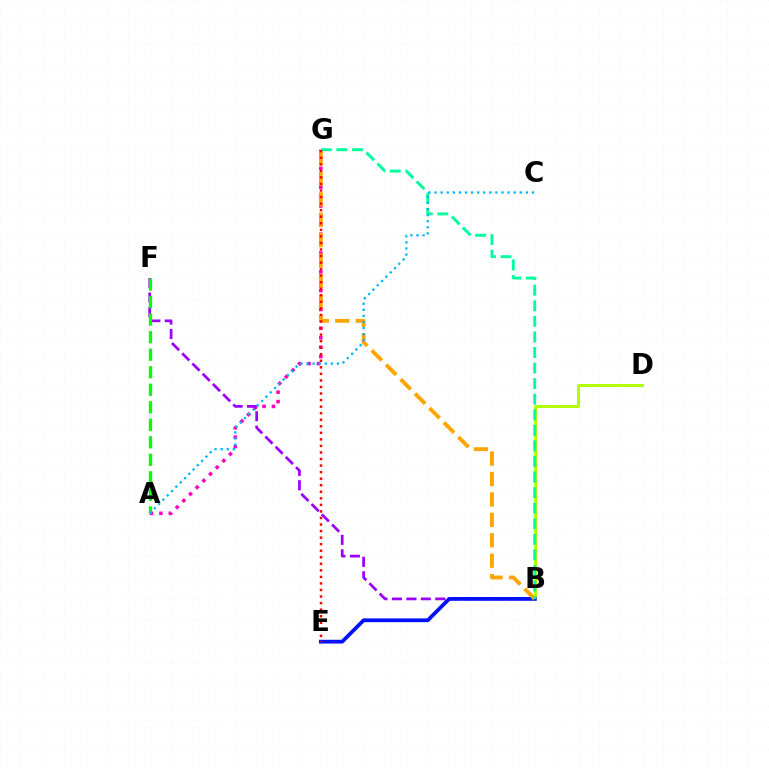{('A', 'G'): [{'color': '#ff00bd', 'line_style': 'dotted', 'thickness': 2.56}], ('B', 'F'): [{'color': '#9b00ff', 'line_style': 'dashed', 'thickness': 1.96}], ('B', 'D'): [{'color': '#b3ff00', 'line_style': 'solid', 'thickness': 2.17}], ('B', 'E'): [{'color': '#0010ff', 'line_style': 'solid', 'thickness': 2.71}], ('B', 'G'): [{'color': '#ffa500', 'line_style': 'dashed', 'thickness': 2.78}, {'color': '#00ff9d', 'line_style': 'dashed', 'thickness': 2.11}], ('A', 'F'): [{'color': '#08ff00', 'line_style': 'dashed', 'thickness': 2.38}], ('A', 'C'): [{'color': '#00b5ff', 'line_style': 'dotted', 'thickness': 1.65}], ('E', 'G'): [{'color': '#ff0000', 'line_style': 'dotted', 'thickness': 1.78}]}